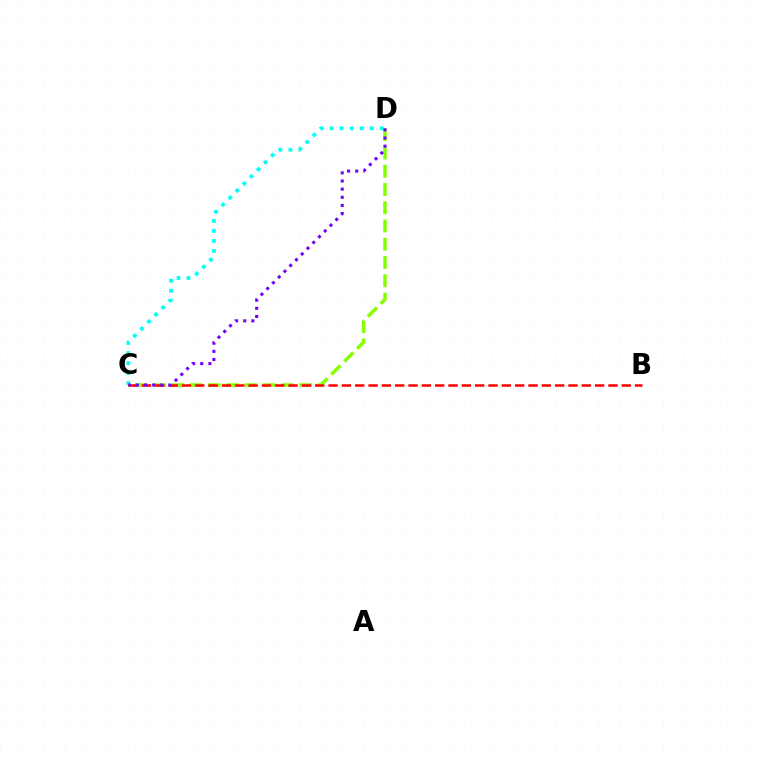{('C', 'D'): [{'color': '#84ff00', 'line_style': 'dashed', 'thickness': 2.48}, {'color': '#00fff6', 'line_style': 'dotted', 'thickness': 2.72}, {'color': '#7200ff', 'line_style': 'dotted', 'thickness': 2.21}], ('B', 'C'): [{'color': '#ff0000', 'line_style': 'dashed', 'thickness': 1.81}]}